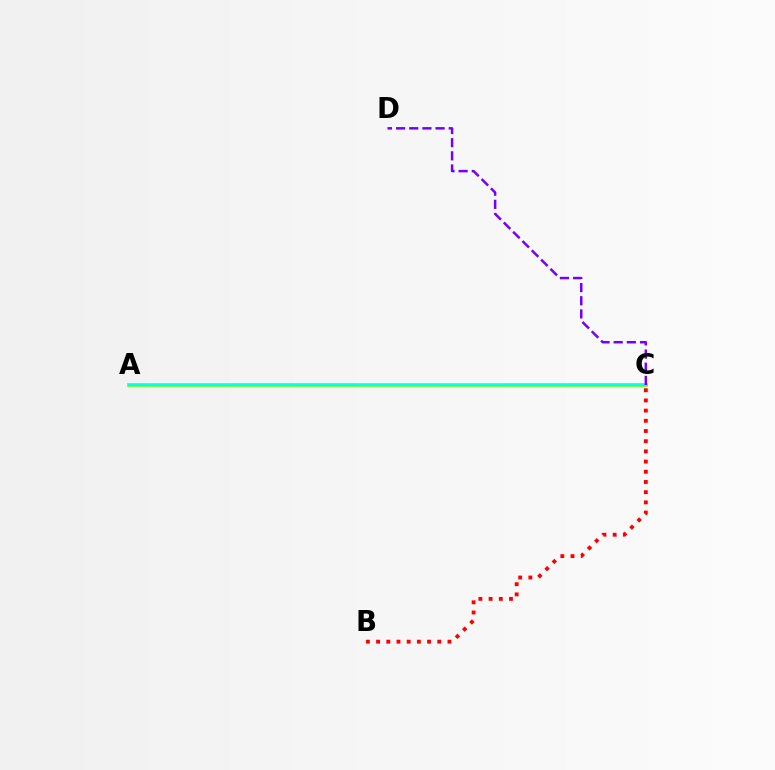{('A', 'C'): [{'color': '#84ff00', 'line_style': 'solid', 'thickness': 2.73}, {'color': '#00fff6', 'line_style': 'solid', 'thickness': 1.73}], ('C', 'D'): [{'color': '#7200ff', 'line_style': 'dashed', 'thickness': 1.79}], ('B', 'C'): [{'color': '#ff0000', 'line_style': 'dotted', 'thickness': 2.77}]}